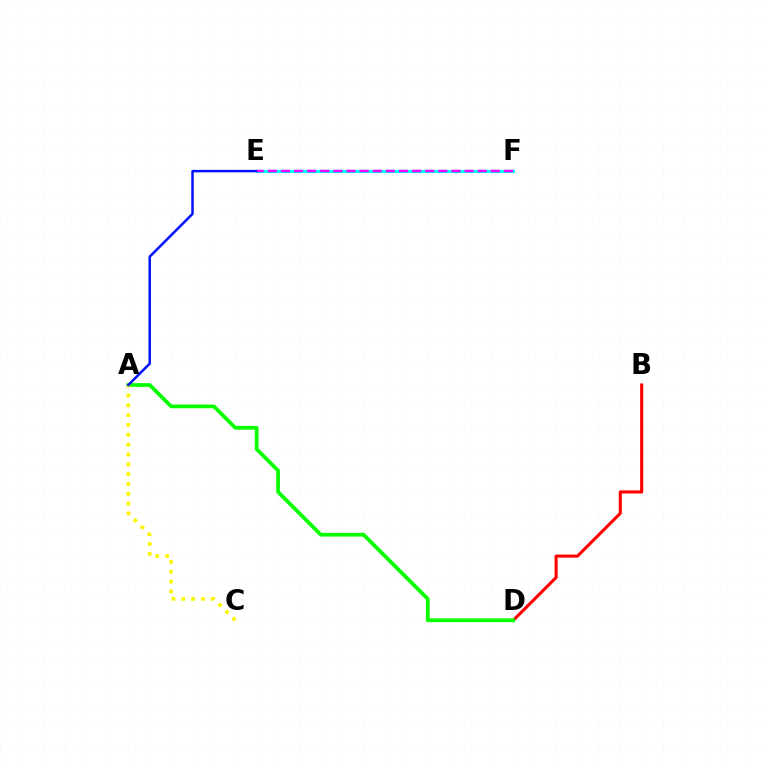{('B', 'D'): [{'color': '#ff0000', 'line_style': 'solid', 'thickness': 2.24}], ('E', 'F'): [{'color': '#00fff6', 'line_style': 'solid', 'thickness': 2.32}, {'color': '#ee00ff', 'line_style': 'dashed', 'thickness': 1.78}], ('A', 'D'): [{'color': '#08ff00', 'line_style': 'solid', 'thickness': 2.69}], ('A', 'C'): [{'color': '#fcf500', 'line_style': 'dotted', 'thickness': 2.67}], ('A', 'E'): [{'color': '#0010ff', 'line_style': 'solid', 'thickness': 1.78}]}